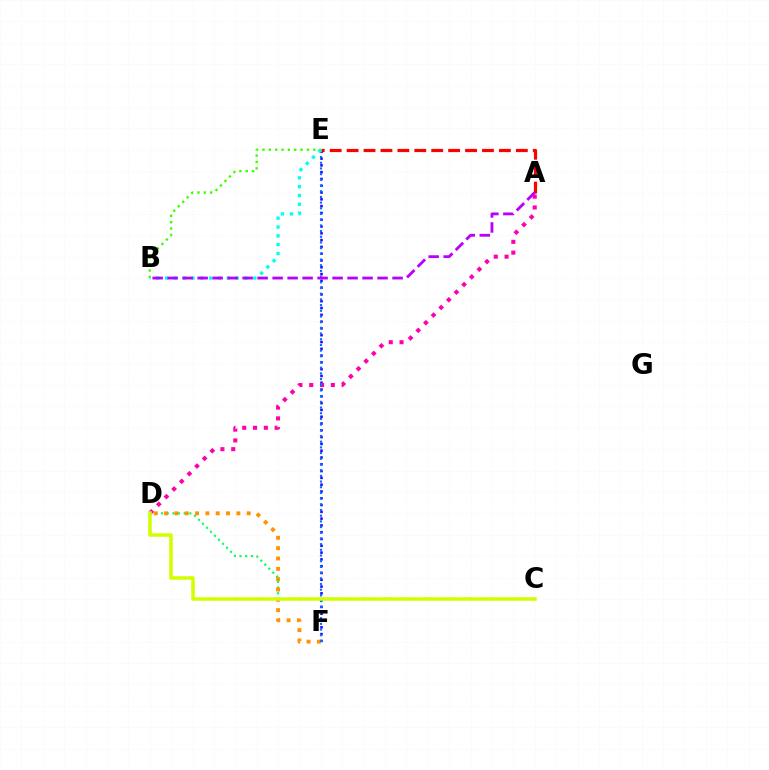{('E', 'F'): [{'color': '#2500ff', 'line_style': 'dotted', 'thickness': 1.85}, {'color': '#0074ff', 'line_style': 'dotted', 'thickness': 1.55}], ('C', 'D'): [{'color': '#00ff5c', 'line_style': 'dotted', 'thickness': 1.54}, {'color': '#d1ff00', 'line_style': 'solid', 'thickness': 2.54}], ('A', 'E'): [{'color': '#ff0000', 'line_style': 'dashed', 'thickness': 2.3}], ('D', 'F'): [{'color': '#ff9400', 'line_style': 'dotted', 'thickness': 2.81}], ('A', 'D'): [{'color': '#ff00ac', 'line_style': 'dotted', 'thickness': 2.94}], ('B', 'E'): [{'color': '#00fff6', 'line_style': 'dotted', 'thickness': 2.4}, {'color': '#3dff00', 'line_style': 'dotted', 'thickness': 1.73}], ('A', 'B'): [{'color': '#b900ff', 'line_style': 'dashed', 'thickness': 2.04}]}